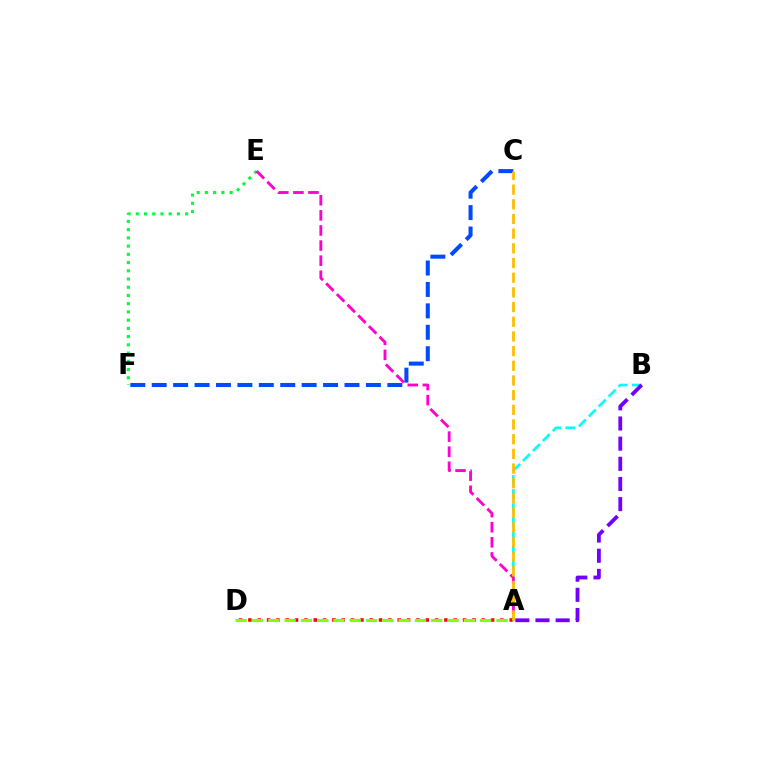{('A', 'B'): [{'color': '#00fff6', 'line_style': 'dashed', 'thickness': 1.91}, {'color': '#7200ff', 'line_style': 'dashed', 'thickness': 2.74}], ('C', 'F'): [{'color': '#004bff', 'line_style': 'dashed', 'thickness': 2.91}], ('E', 'F'): [{'color': '#00ff39', 'line_style': 'dotted', 'thickness': 2.24}], ('A', 'D'): [{'color': '#ff0000', 'line_style': 'dotted', 'thickness': 2.54}, {'color': '#84ff00', 'line_style': 'dashed', 'thickness': 2.21}], ('A', 'E'): [{'color': '#ff00cf', 'line_style': 'dashed', 'thickness': 2.05}], ('A', 'C'): [{'color': '#ffbd00', 'line_style': 'dashed', 'thickness': 1.99}]}